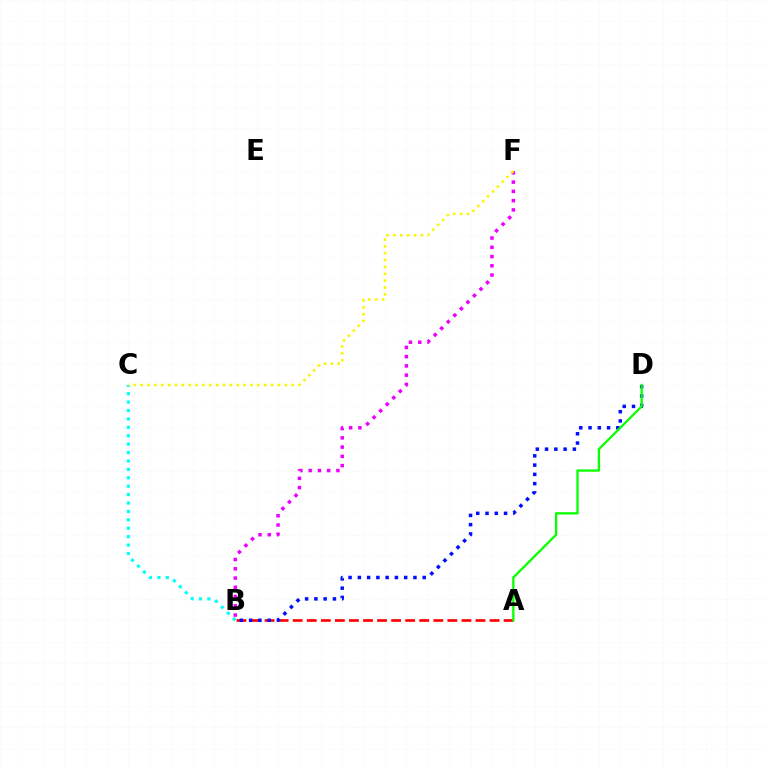{('B', 'C'): [{'color': '#00fff6', 'line_style': 'dotted', 'thickness': 2.28}], ('B', 'F'): [{'color': '#ee00ff', 'line_style': 'dotted', 'thickness': 2.51}], ('A', 'B'): [{'color': '#ff0000', 'line_style': 'dashed', 'thickness': 1.91}], ('C', 'F'): [{'color': '#fcf500', 'line_style': 'dotted', 'thickness': 1.86}], ('B', 'D'): [{'color': '#0010ff', 'line_style': 'dotted', 'thickness': 2.52}], ('A', 'D'): [{'color': '#08ff00', 'line_style': 'solid', 'thickness': 1.65}]}